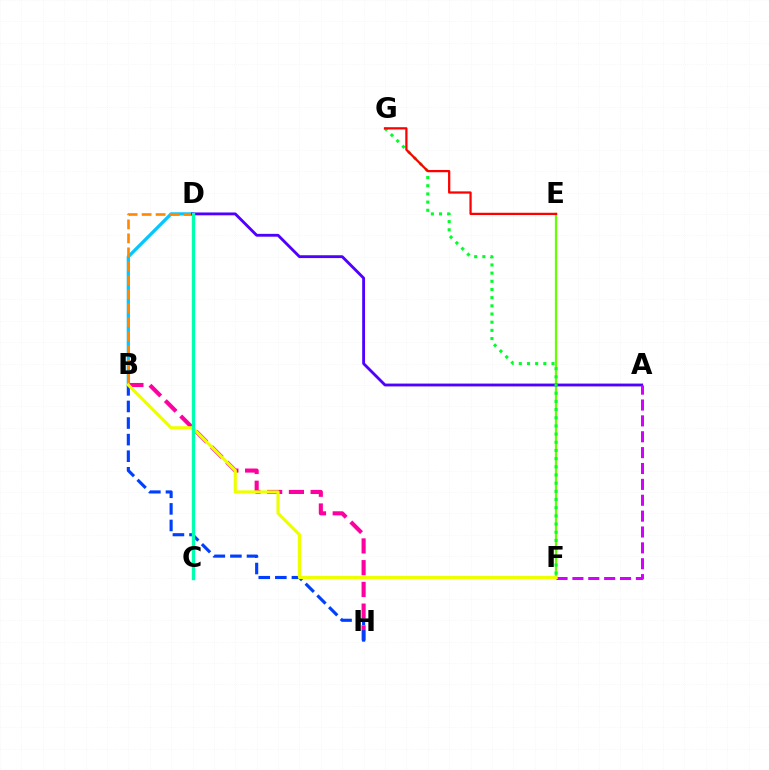{('B', 'H'): [{'color': '#ff00a0', 'line_style': 'dashed', 'thickness': 2.95}, {'color': '#003fff', 'line_style': 'dashed', 'thickness': 2.25}], ('B', 'D'): [{'color': '#00c7ff', 'line_style': 'solid', 'thickness': 2.33}, {'color': '#ff8800', 'line_style': 'dashed', 'thickness': 1.9}], ('E', 'F'): [{'color': '#66ff00', 'line_style': 'solid', 'thickness': 1.64}], ('A', 'D'): [{'color': '#4f00ff', 'line_style': 'solid', 'thickness': 2.04}], ('A', 'F'): [{'color': '#d600ff', 'line_style': 'dashed', 'thickness': 2.16}], ('F', 'G'): [{'color': '#00ff27', 'line_style': 'dotted', 'thickness': 2.22}], ('B', 'F'): [{'color': '#eeff00', 'line_style': 'solid', 'thickness': 2.27}], ('C', 'D'): [{'color': '#00ffaf', 'line_style': 'solid', 'thickness': 2.42}], ('E', 'G'): [{'color': '#ff0000', 'line_style': 'solid', 'thickness': 1.62}]}